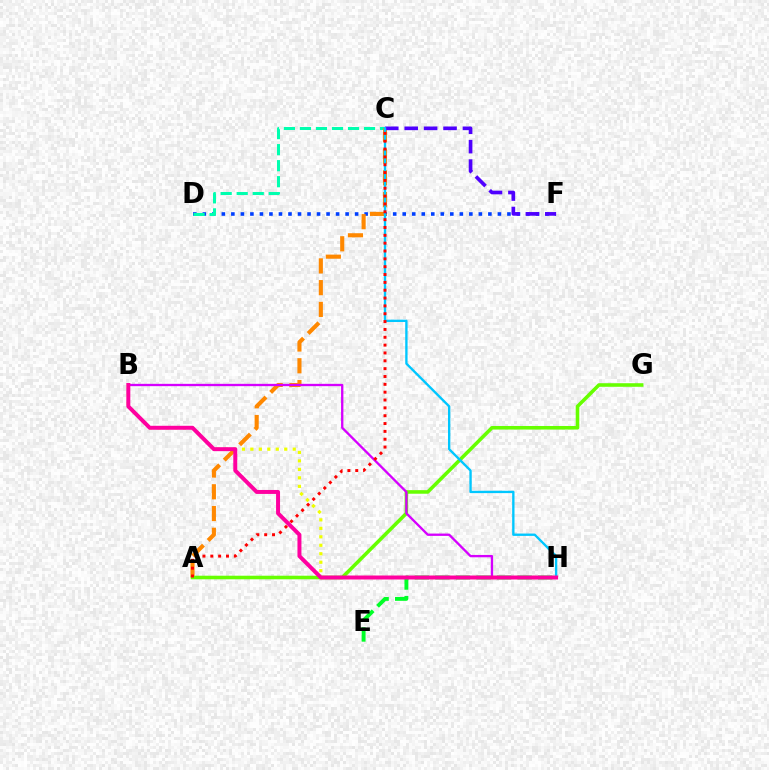{('B', 'H'): [{'color': '#eeff00', 'line_style': 'dotted', 'thickness': 2.3}, {'color': '#d600ff', 'line_style': 'solid', 'thickness': 1.67}, {'color': '#ff00a0', 'line_style': 'solid', 'thickness': 2.86}], ('D', 'F'): [{'color': '#003fff', 'line_style': 'dotted', 'thickness': 2.59}], ('C', 'D'): [{'color': '#00ffaf', 'line_style': 'dashed', 'thickness': 2.18}], ('A', 'C'): [{'color': '#ff8800', 'line_style': 'dashed', 'thickness': 2.95}, {'color': '#ff0000', 'line_style': 'dotted', 'thickness': 2.13}], ('A', 'G'): [{'color': '#66ff00', 'line_style': 'solid', 'thickness': 2.57}], ('C', 'F'): [{'color': '#4f00ff', 'line_style': 'dashed', 'thickness': 2.64}], ('E', 'H'): [{'color': '#00ff27', 'line_style': 'dashed', 'thickness': 2.79}], ('C', 'H'): [{'color': '#00c7ff', 'line_style': 'solid', 'thickness': 1.69}]}